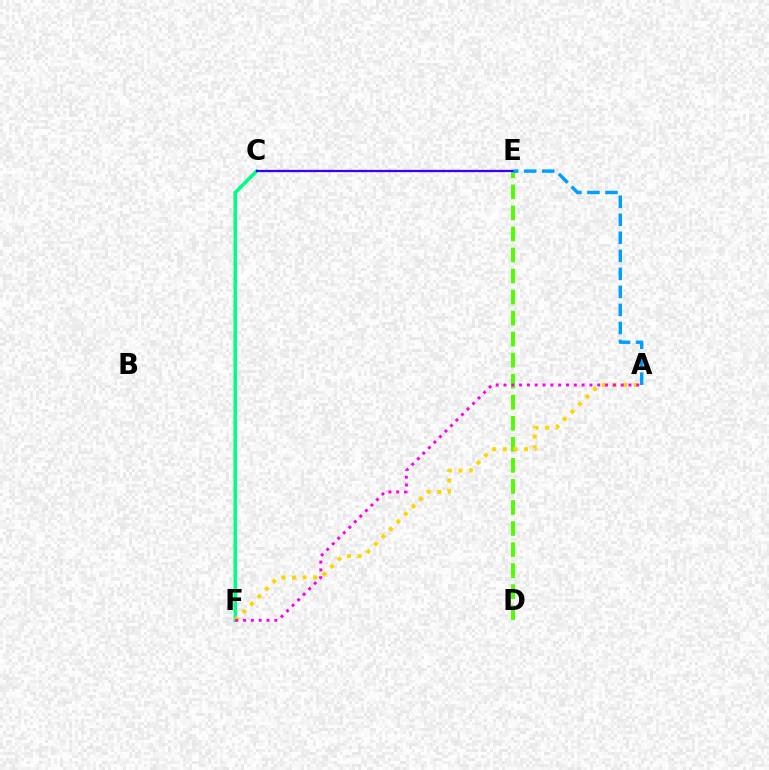{('C', 'F'): [{'color': '#ff0000', 'line_style': 'dotted', 'thickness': 1.96}, {'color': '#00ff86', 'line_style': 'solid', 'thickness': 2.58}], ('D', 'E'): [{'color': '#4fff00', 'line_style': 'dashed', 'thickness': 2.86}], ('A', 'F'): [{'color': '#ffd500', 'line_style': 'dotted', 'thickness': 2.89}, {'color': '#ff00ed', 'line_style': 'dotted', 'thickness': 2.12}], ('C', 'E'): [{'color': '#3700ff', 'line_style': 'solid', 'thickness': 1.63}], ('A', 'E'): [{'color': '#009eff', 'line_style': 'dashed', 'thickness': 2.45}]}